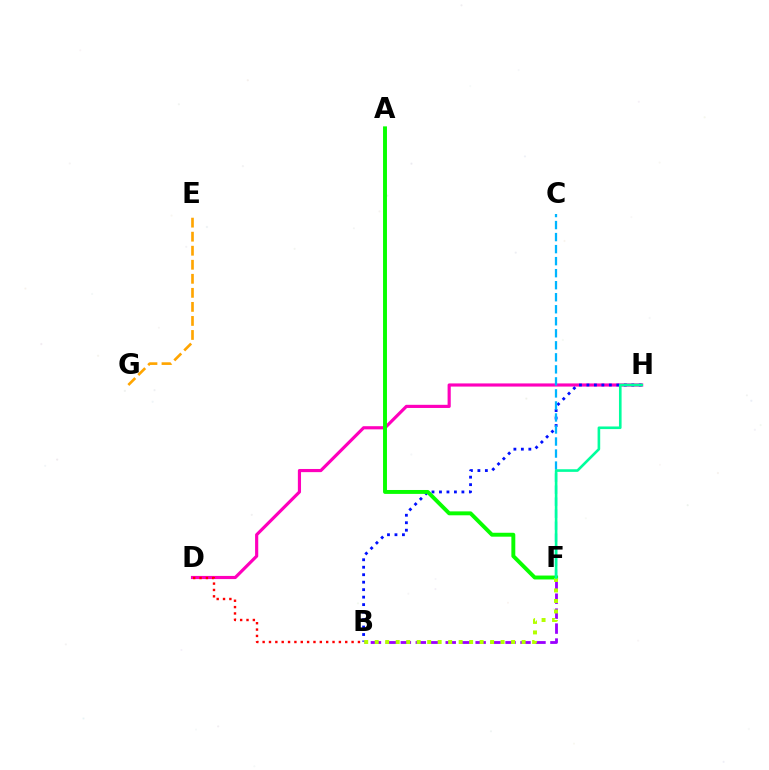{('E', 'G'): [{'color': '#ffa500', 'line_style': 'dashed', 'thickness': 1.91}], ('D', 'H'): [{'color': '#ff00bd', 'line_style': 'solid', 'thickness': 2.27}], ('B', 'H'): [{'color': '#0010ff', 'line_style': 'dotted', 'thickness': 2.03}], ('A', 'F'): [{'color': '#08ff00', 'line_style': 'solid', 'thickness': 2.82}], ('B', 'F'): [{'color': '#9b00ff', 'line_style': 'dashed', 'thickness': 2.03}, {'color': '#b3ff00', 'line_style': 'dotted', 'thickness': 2.85}], ('B', 'D'): [{'color': '#ff0000', 'line_style': 'dotted', 'thickness': 1.73}], ('C', 'F'): [{'color': '#00b5ff', 'line_style': 'dashed', 'thickness': 1.63}], ('F', 'H'): [{'color': '#00ff9d', 'line_style': 'solid', 'thickness': 1.88}]}